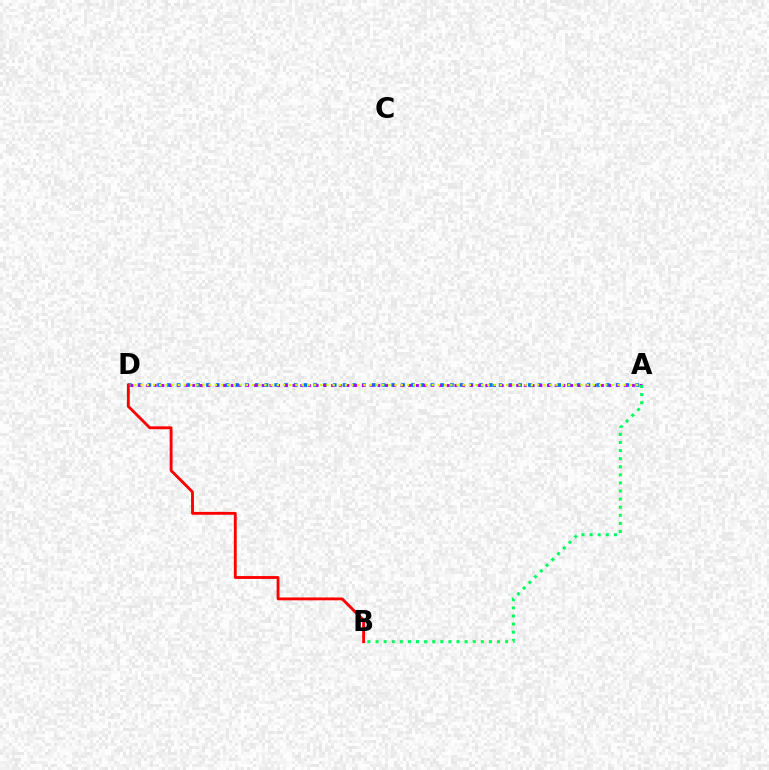{('A', 'D'): [{'color': '#0074ff', 'line_style': 'dotted', 'thickness': 2.65}, {'color': '#b900ff', 'line_style': 'dotted', 'thickness': 2.1}, {'color': '#d1ff00', 'line_style': 'dotted', 'thickness': 1.68}], ('A', 'B'): [{'color': '#00ff5c', 'line_style': 'dotted', 'thickness': 2.2}], ('B', 'D'): [{'color': '#ff0000', 'line_style': 'solid', 'thickness': 2.06}]}